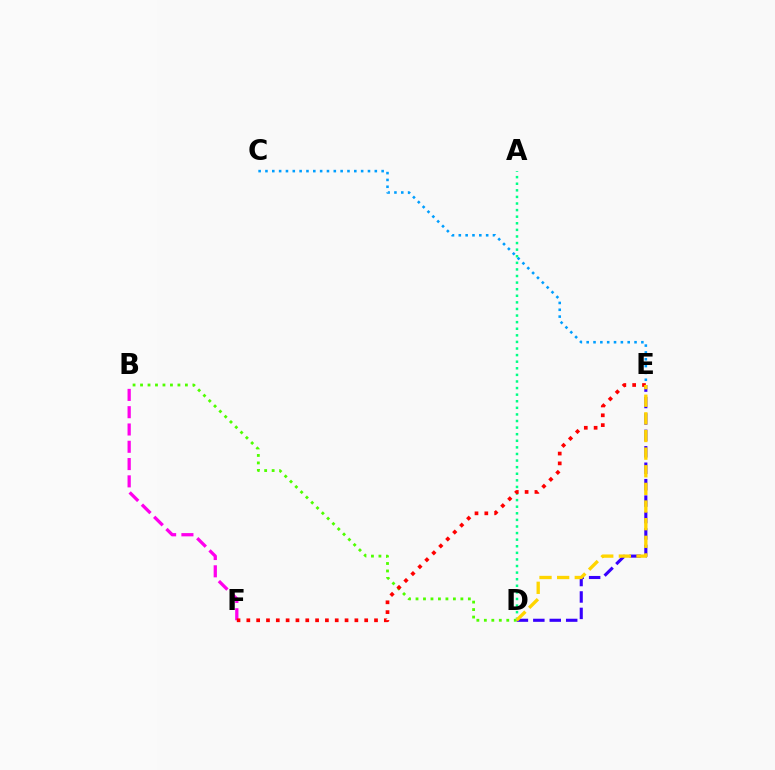{('D', 'E'): [{'color': '#3700ff', 'line_style': 'dashed', 'thickness': 2.23}, {'color': '#ffd500', 'line_style': 'dashed', 'thickness': 2.4}], ('C', 'E'): [{'color': '#009eff', 'line_style': 'dotted', 'thickness': 1.86}], ('B', 'D'): [{'color': '#4fff00', 'line_style': 'dotted', 'thickness': 2.03}], ('A', 'D'): [{'color': '#00ff86', 'line_style': 'dotted', 'thickness': 1.79}], ('B', 'F'): [{'color': '#ff00ed', 'line_style': 'dashed', 'thickness': 2.35}], ('E', 'F'): [{'color': '#ff0000', 'line_style': 'dotted', 'thickness': 2.67}]}